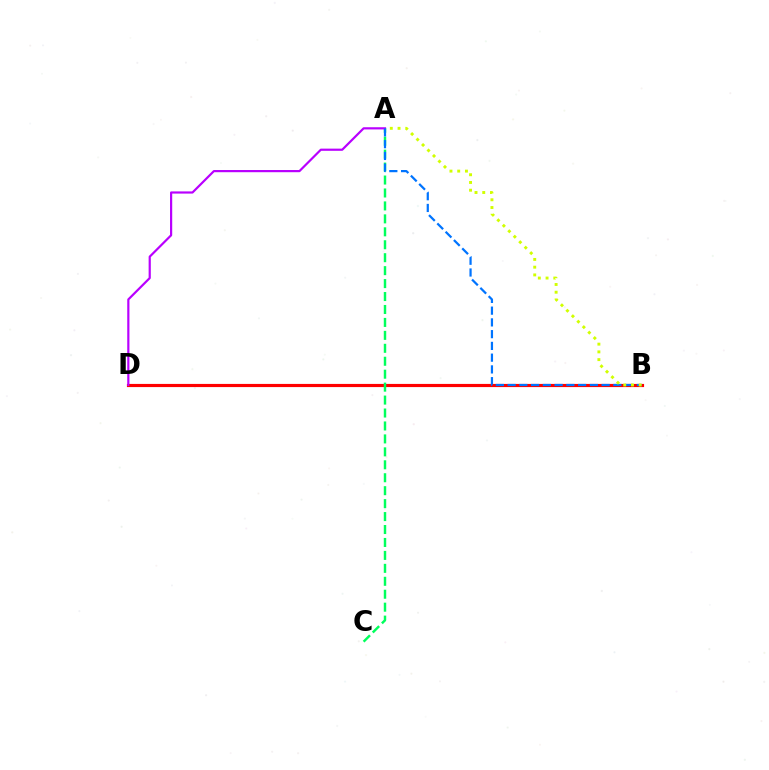{('B', 'D'): [{'color': '#ff0000', 'line_style': 'solid', 'thickness': 2.28}], ('A', 'C'): [{'color': '#00ff5c', 'line_style': 'dashed', 'thickness': 1.76}], ('A', 'D'): [{'color': '#b900ff', 'line_style': 'solid', 'thickness': 1.58}], ('A', 'B'): [{'color': '#0074ff', 'line_style': 'dashed', 'thickness': 1.6}, {'color': '#d1ff00', 'line_style': 'dotted', 'thickness': 2.1}]}